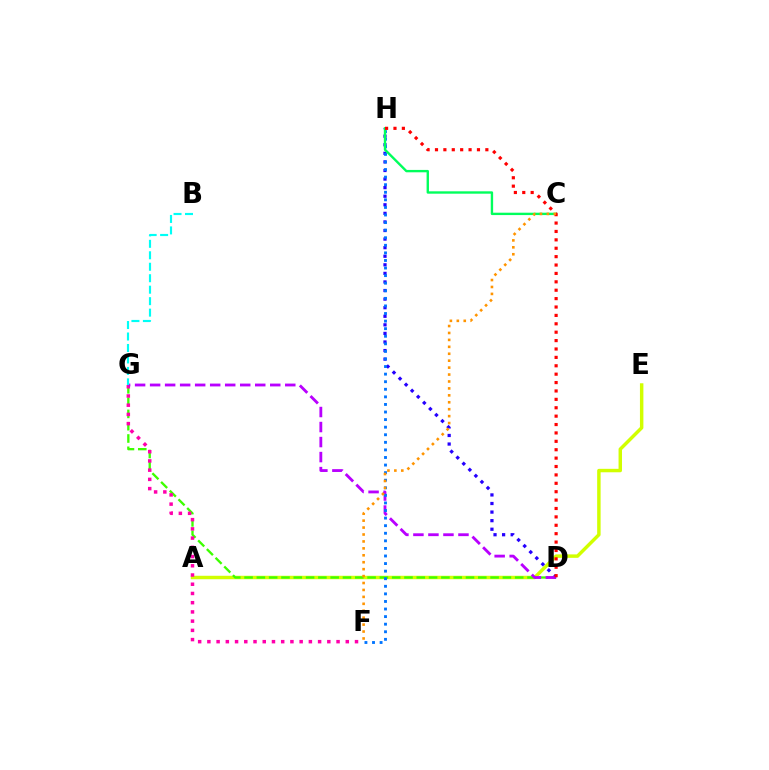{('A', 'E'): [{'color': '#d1ff00', 'line_style': 'solid', 'thickness': 2.48}], ('D', 'G'): [{'color': '#3dff00', 'line_style': 'dashed', 'thickness': 1.67}, {'color': '#b900ff', 'line_style': 'dashed', 'thickness': 2.04}], ('D', 'H'): [{'color': '#2500ff', 'line_style': 'dotted', 'thickness': 2.33}, {'color': '#ff0000', 'line_style': 'dotted', 'thickness': 2.28}], ('F', 'G'): [{'color': '#ff00ac', 'line_style': 'dotted', 'thickness': 2.51}], ('B', 'G'): [{'color': '#00fff6', 'line_style': 'dashed', 'thickness': 1.56}], ('F', 'H'): [{'color': '#0074ff', 'line_style': 'dotted', 'thickness': 2.06}], ('C', 'H'): [{'color': '#00ff5c', 'line_style': 'solid', 'thickness': 1.71}], ('C', 'F'): [{'color': '#ff9400', 'line_style': 'dotted', 'thickness': 1.88}]}